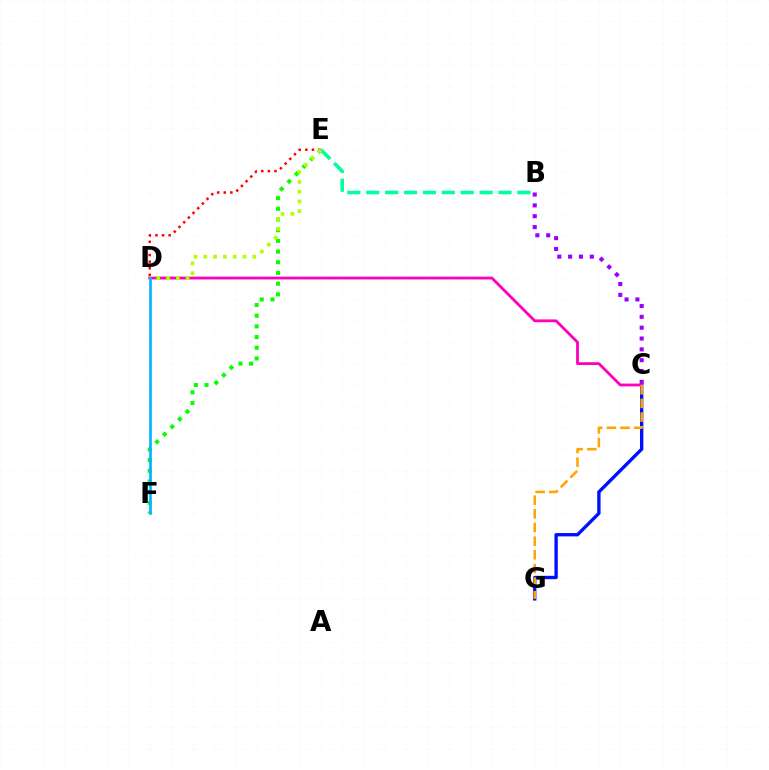{('E', 'F'): [{'color': '#08ff00', 'line_style': 'dotted', 'thickness': 2.9}], ('C', 'G'): [{'color': '#0010ff', 'line_style': 'solid', 'thickness': 2.41}, {'color': '#ffa500', 'line_style': 'dashed', 'thickness': 1.86}], ('C', 'D'): [{'color': '#ff00bd', 'line_style': 'solid', 'thickness': 2.03}], ('B', 'C'): [{'color': '#9b00ff', 'line_style': 'dotted', 'thickness': 2.94}], ('D', 'E'): [{'color': '#ff0000', 'line_style': 'dotted', 'thickness': 1.8}, {'color': '#b3ff00', 'line_style': 'dotted', 'thickness': 2.66}], ('B', 'E'): [{'color': '#00ff9d', 'line_style': 'dashed', 'thickness': 2.57}], ('D', 'F'): [{'color': '#00b5ff', 'line_style': 'solid', 'thickness': 1.91}]}